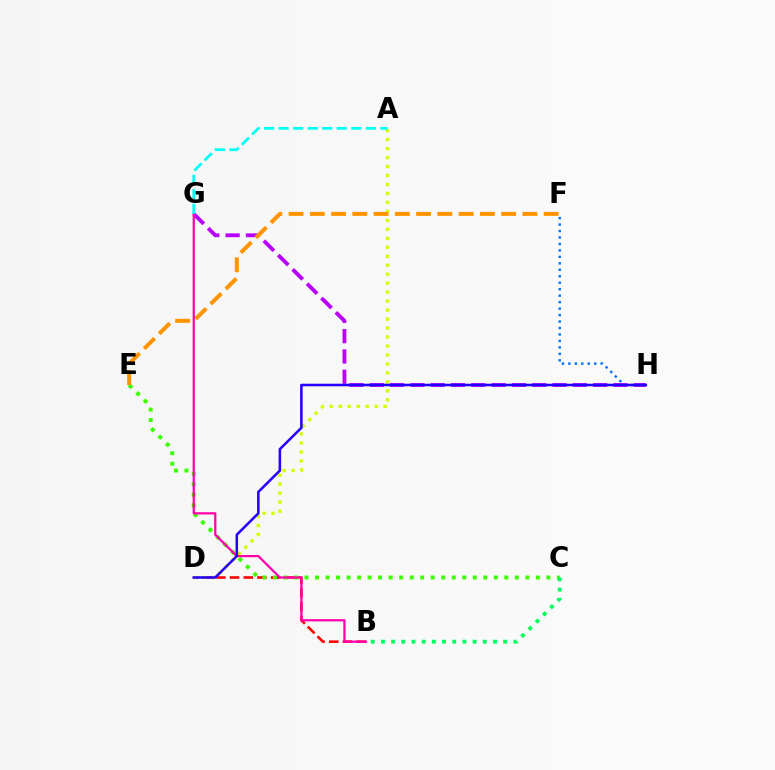{('F', 'H'): [{'color': '#0074ff', 'line_style': 'dotted', 'thickness': 1.76}], ('B', 'D'): [{'color': '#ff0000', 'line_style': 'dashed', 'thickness': 1.86}], ('G', 'H'): [{'color': '#b900ff', 'line_style': 'dashed', 'thickness': 2.76}], ('C', 'E'): [{'color': '#3dff00', 'line_style': 'dotted', 'thickness': 2.86}], ('B', 'C'): [{'color': '#00ff5c', 'line_style': 'dotted', 'thickness': 2.77}], ('A', 'D'): [{'color': '#d1ff00', 'line_style': 'dotted', 'thickness': 2.44}], ('E', 'F'): [{'color': '#ff9400', 'line_style': 'dashed', 'thickness': 2.89}], ('B', 'G'): [{'color': '#ff00ac', 'line_style': 'solid', 'thickness': 1.61}], ('A', 'G'): [{'color': '#00fff6', 'line_style': 'dashed', 'thickness': 1.97}], ('D', 'H'): [{'color': '#2500ff', 'line_style': 'solid', 'thickness': 1.83}]}